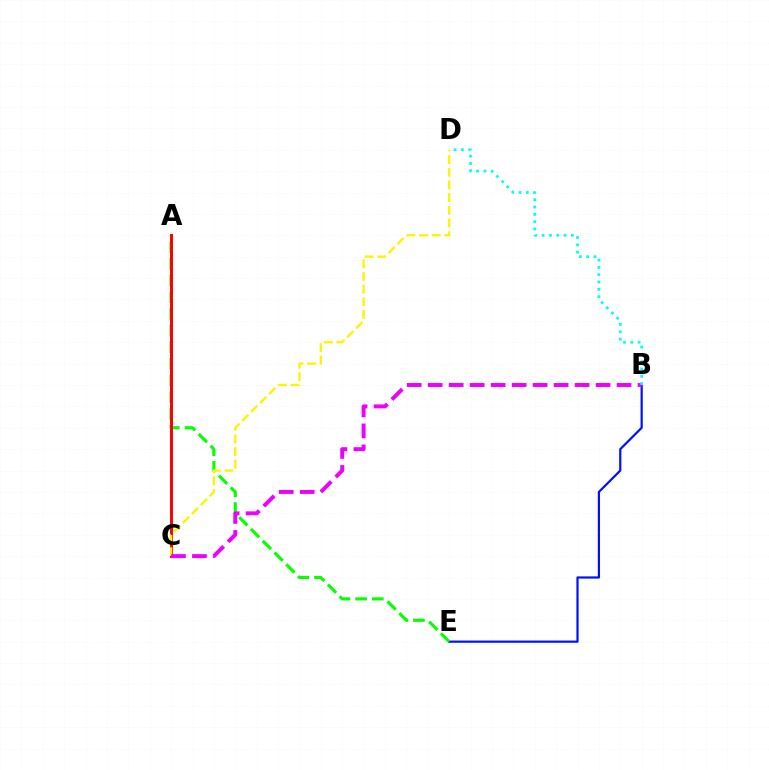{('B', 'E'): [{'color': '#0010ff', 'line_style': 'solid', 'thickness': 1.58}], ('A', 'E'): [{'color': '#08ff00', 'line_style': 'dashed', 'thickness': 2.26}], ('A', 'C'): [{'color': '#ff0000', 'line_style': 'solid', 'thickness': 2.14}], ('C', 'D'): [{'color': '#fcf500', 'line_style': 'dashed', 'thickness': 1.72}], ('B', 'C'): [{'color': '#ee00ff', 'line_style': 'dashed', 'thickness': 2.85}], ('B', 'D'): [{'color': '#00fff6', 'line_style': 'dotted', 'thickness': 1.99}]}